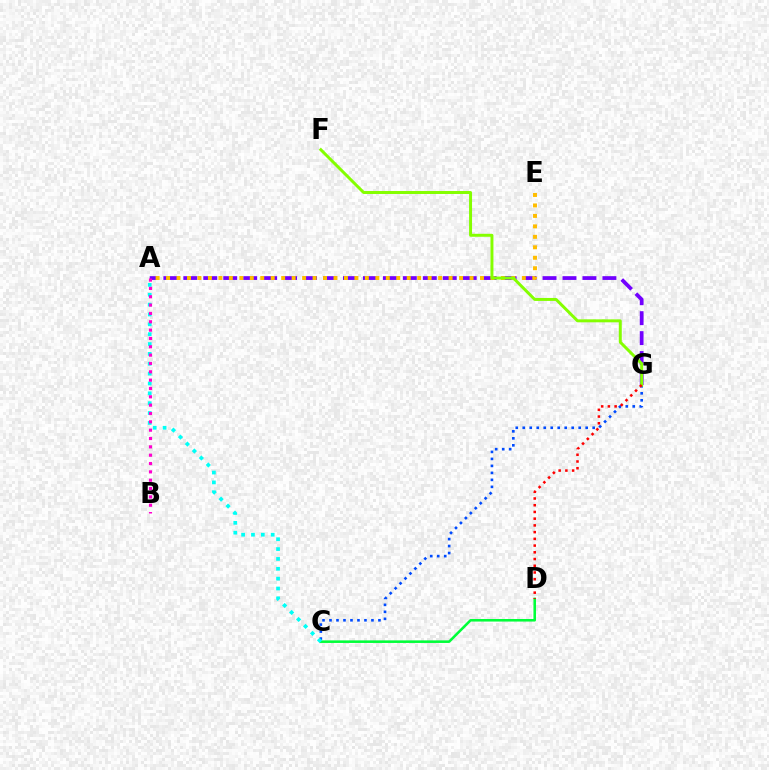{('A', 'G'): [{'color': '#7200ff', 'line_style': 'dashed', 'thickness': 2.71}], ('C', 'G'): [{'color': '#004bff', 'line_style': 'dotted', 'thickness': 1.9}], ('A', 'E'): [{'color': '#ffbd00', 'line_style': 'dotted', 'thickness': 2.84}], ('F', 'G'): [{'color': '#84ff00', 'line_style': 'solid', 'thickness': 2.14}], ('C', 'D'): [{'color': '#00ff39', 'line_style': 'solid', 'thickness': 1.85}], ('A', 'C'): [{'color': '#00fff6', 'line_style': 'dotted', 'thickness': 2.68}], ('A', 'B'): [{'color': '#ff00cf', 'line_style': 'dotted', 'thickness': 2.27}], ('D', 'G'): [{'color': '#ff0000', 'line_style': 'dotted', 'thickness': 1.83}]}